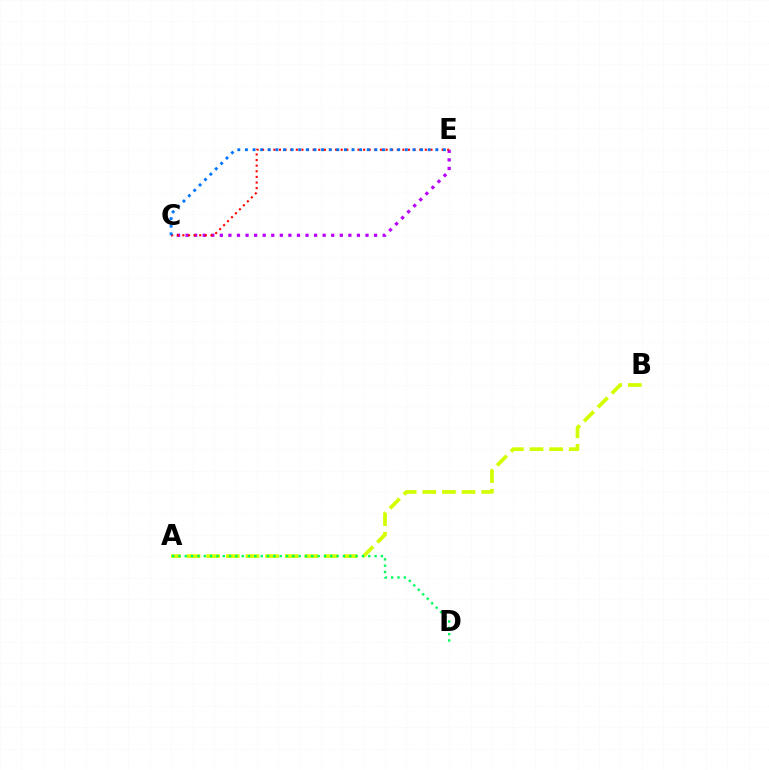{('A', 'B'): [{'color': '#d1ff00', 'line_style': 'dashed', 'thickness': 2.67}], ('C', 'E'): [{'color': '#b900ff', 'line_style': 'dotted', 'thickness': 2.33}, {'color': '#ff0000', 'line_style': 'dotted', 'thickness': 1.52}, {'color': '#0074ff', 'line_style': 'dotted', 'thickness': 2.07}], ('A', 'D'): [{'color': '#00ff5c', 'line_style': 'dotted', 'thickness': 1.72}]}